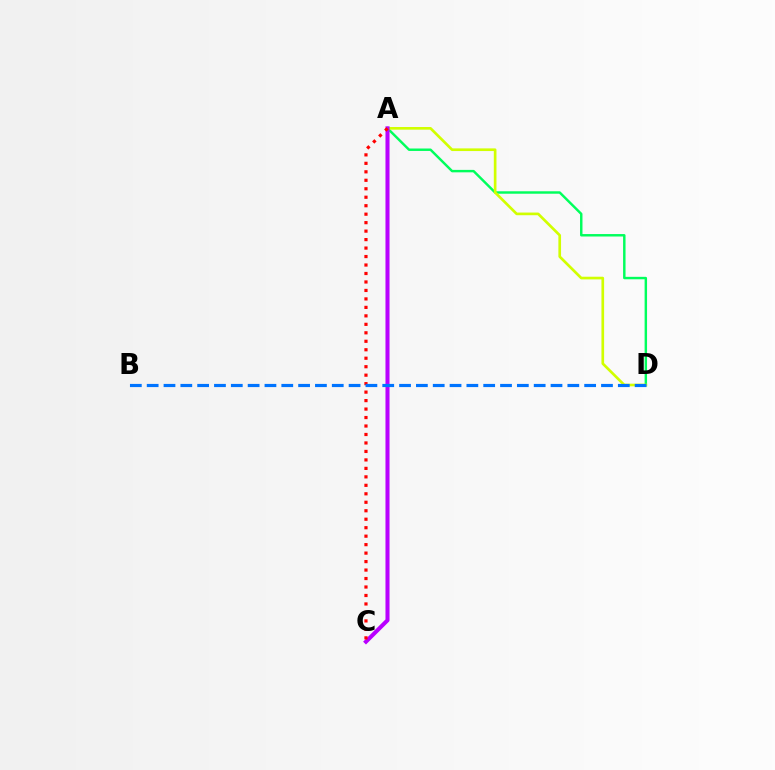{('A', 'D'): [{'color': '#00ff5c', 'line_style': 'solid', 'thickness': 1.76}, {'color': '#d1ff00', 'line_style': 'solid', 'thickness': 1.92}], ('A', 'C'): [{'color': '#b900ff', 'line_style': 'solid', 'thickness': 2.91}, {'color': '#ff0000', 'line_style': 'dotted', 'thickness': 2.3}], ('B', 'D'): [{'color': '#0074ff', 'line_style': 'dashed', 'thickness': 2.29}]}